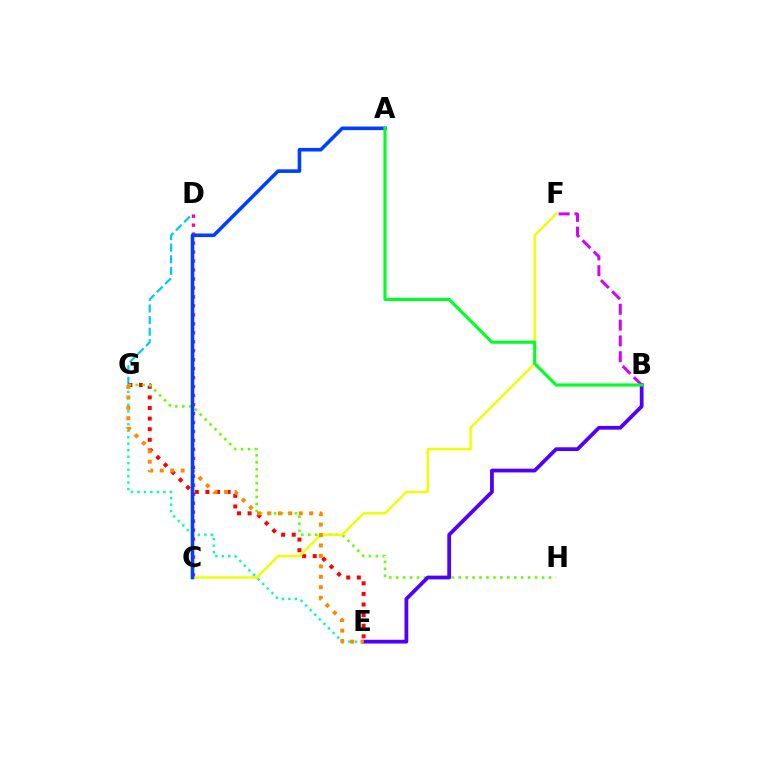{('D', 'G'): [{'color': '#00c7ff', 'line_style': 'dashed', 'thickness': 1.58}], ('C', 'D'): [{'color': '#ff00a0', 'line_style': 'dotted', 'thickness': 2.44}], ('B', 'F'): [{'color': '#d600ff', 'line_style': 'dashed', 'thickness': 2.15}], ('E', 'G'): [{'color': '#ff0000', 'line_style': 'dotted', 'thickness': 2.88}, {'color': '#00ffaf', 'line_style': 'dotted', 'thickness': 1.76}, {'color': '#ff8800', 'line_style': 'dotted', 'thickness': 2.84}], ('G', 'H'): [{'color': '#66ff00', 'line_style': 'dotted', 'thickness': 1.89}], ('B', 'E'): [{'color': '#4f00ff', 'line_style': 'solid', 'thickness': 2.71}], ('C', 'F'): [{'color': '#eeff00', 'line_style': 'solid', 'thickness': 1.75}], ('A', 'C'): [{'color': '#003fff', 'line_style': 'solid', 'thickness': 2.58}], ('A', 'B'): [{'color': '#00ff27', 'line_style': 'solid', 'thickness': 2.26}]}